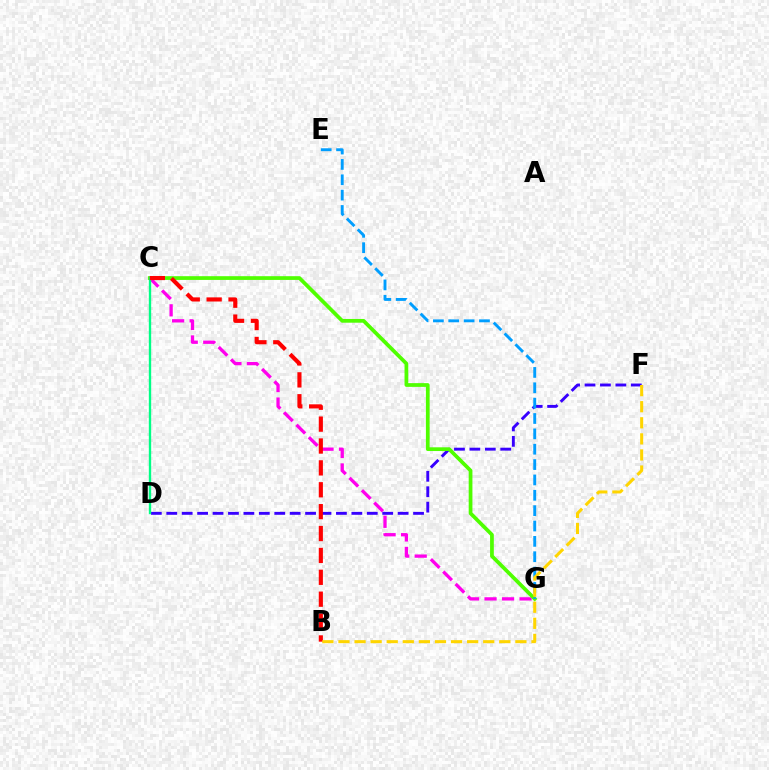{('C', 'G'): [{'color': '#ff00ed', 'line_style': 'dashed', 'thickness': 2.38}, {'color': '#4fff00', 'line_style': 'solid', 'thickness': 2.69}], ('D', 'F'): [{'color': '#3700ff', 'line_style': 'dashed', 'thickness': 2.1}], ('C', 'D'): [{'color': '#00ff86', 'line_style': 'solid', 'thickness': 1.7}], ('B', 'C'): [{'color': '#ff0000', 'line_style': 'dashed', 'thickness': 2.97}], ('E', 'G'): [{'color': '#009eff', 'line_style': 'dashed', 'thickness': 2.09}], ('B', 'F'): [{'color': '#ffd500', 'line_style': 'dashed', 'thickness': 2.19}]}